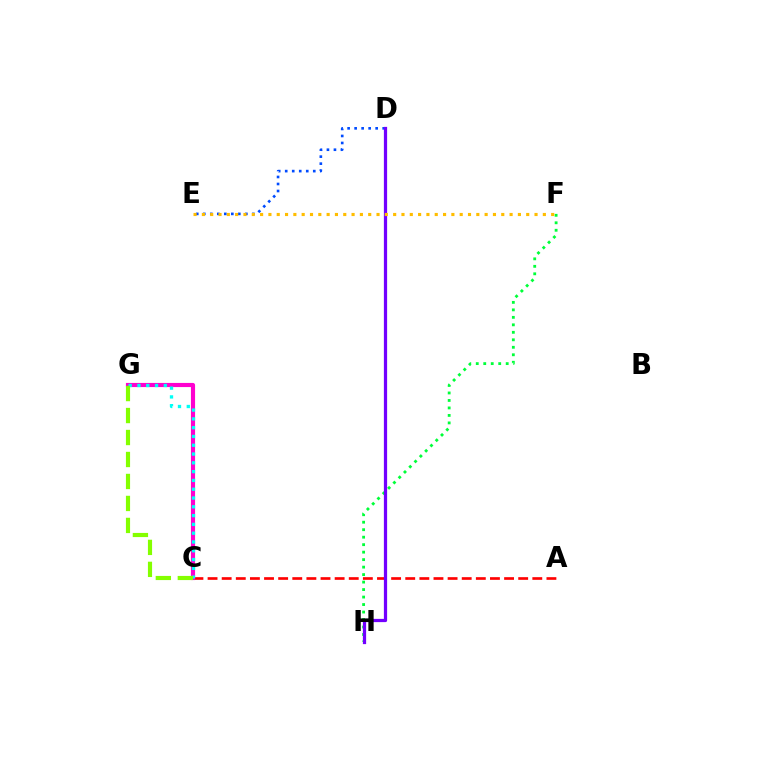{('D', 'E'): [{'color': '#004bff', 'line_style': 'dotted', 'thickness': 1.91}], ('A', 'C'): [{'color': '#ff0000', 'line_style': 'dashed', 'thickness': 1.92}], ('C', 'G'): [{'color': '#ff00cf', 'line_style': 'solid', 'thickness': 2.98}, {'color': '#00fff6', 'line_style': 'dotted', 'thickness': 2.39}, {'color': '#84ff00', 'line_style': 'dashed', 'thickness': 2.99}], ('F', 'H'): [{'color': '#00ff39', 'line_style': 'dotted', 'thickness': 2.03}], ('D', 'H'): [{'color': '#7200ff', 'line_style': 'solid', 'thickness': 2.33}], ('E', 'F'): [{'color': '#ffbd00', 'line_style': 'dotted', 'thickness': 2.26}]}